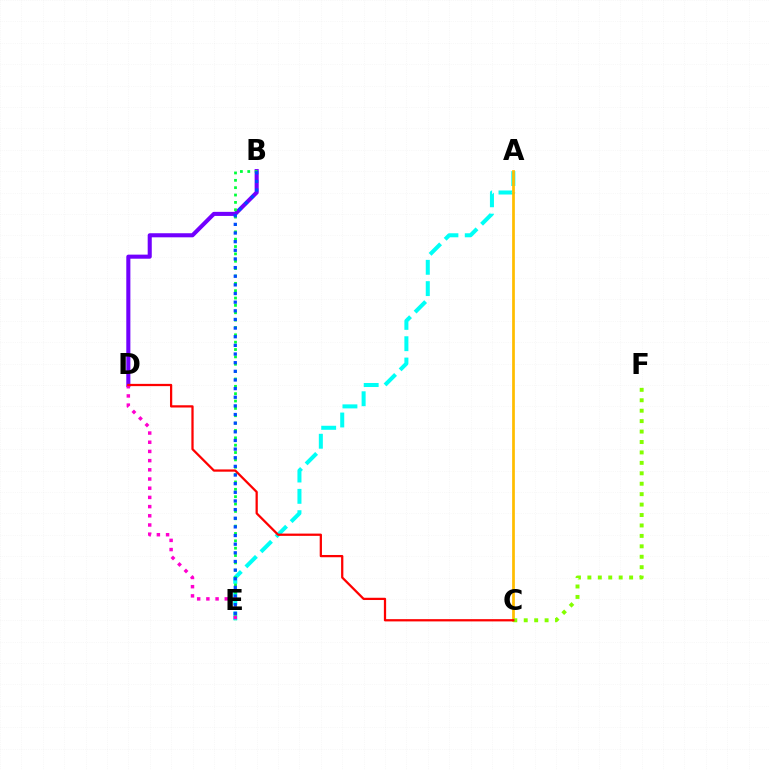{('A', 'E'): [{'color': '#00fff6', 'line_style': 'dashed', 'thickness': 2.9}], ('B', 'D'): [{'color': '#7200ff', 'line_style': 'solid', 'thickness': 2.94}], ('B', 'E'): [{'color': '#00ff39', 'line_style': 'dotted', 'thickness': 2.0}, {'color': '#004bff', 'line_style': 'dotted', 'thickness': 2.35}], ('A', 'C'): [{'color': '#ffbd00', 'line_style': 'solid', 'thickness': 1.97}], ('D', 'E'): [{'color': '#ff00cf', 'line_style': 'dotted', 'thickness': 2.5}], ('C', 'F'): [{'color': '#84ff00', 'line_style': 'dotted', 'thickness': 2.83}], ('C', 'D'): [{'color': '#ff0000', 'line_style': 'solid', 'thickness': 1.62}]}